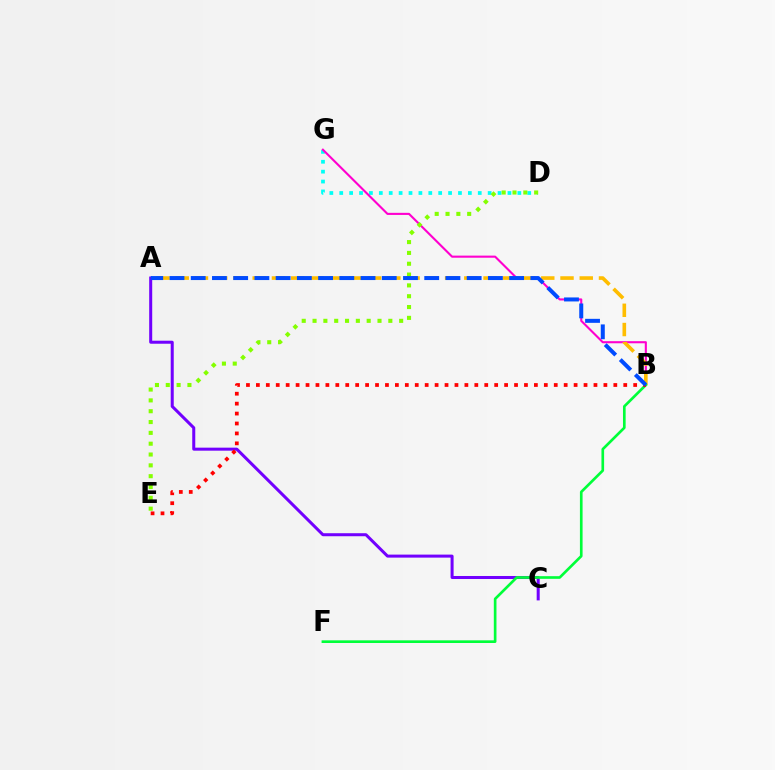{('A', 'C'): [{'color': '#7200ff', 'line_style': 'solid', 'thickness': 2.18}], ('D', 'G'): [{'color': '#00fff6', 'line_style': 'dotted', 'thickness': 2.69}], ('B', 'G'): [{'color': '#ff00cf', 'line_style': 'solid', 'thickness': 1.52}], ('A', 'B'): [{'color': '#ffbd00', 'line_style': 'dashed', 'thickness': 2.61}, {'color': '#004bff', 'line_style': 'dashed', 'thickness': 2.88}], ('B', 'F'): [{'color': '#00ff39', 'line_style': 'solid', 'thickness': 1.91}], ('B', 'E'): [{'color': '#ff0000', 'line_style': 'dotted', 'thickness': 2.7}], ('D', 'E'): [{'color': '#84ff00', 'line_style': 'dotted', 'thickness': 2.94}]}